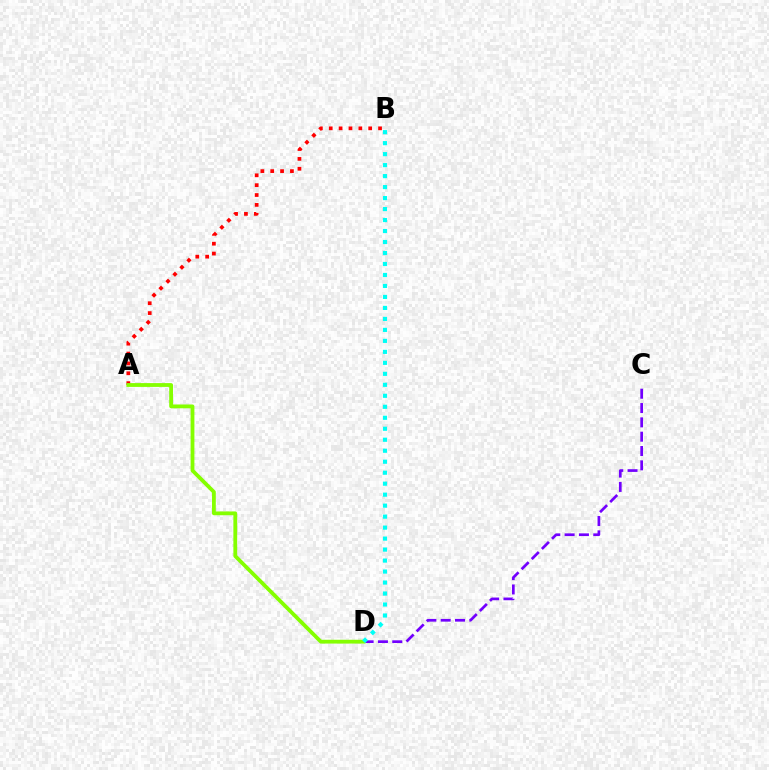{('C', 'D'): [{'color': '#7200ff', 'line_style': 'dashed', 'thickness': 1.95}], ('A', 'B'): [{'color': '#ff0000', 'line_style': 'dotted', 'thickness': 2.68}], ('A', 'D'): [{'color': '#84ff00', 'line_style': 'solid', 'thickness': 2.74}], ('B', 'D'): [{'color': '#00fff6', 'line_style': 'dotted', 'thickness': 2.98}]}